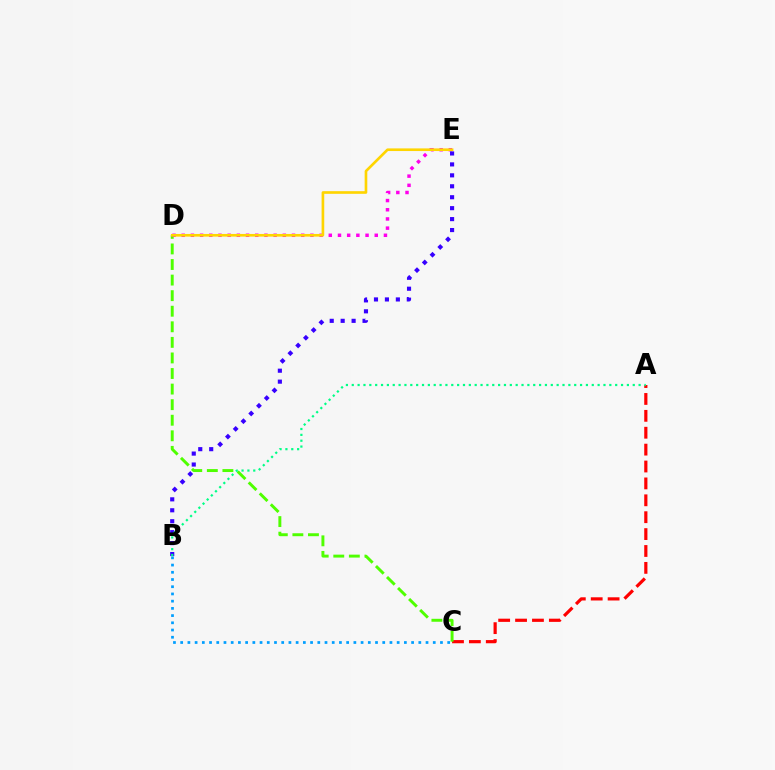{('A', 'C'): [{'color': '#ff0000', 'line_style': 'dashed', 'thickness': 2.29}], ('C', 'D'): [{'color': '#4fff00', 'line_style': 'dashed', 'thickness': 2.12}], ('D', 'E'): [{'color': '#ff00ed', 'line_style': 'dotted', 'thickness': 2.5}, {'color': '#ffd500', 'line_style': 'solid', 'thickness': 1.91}], ('B', 'C'): [{'color': '#009eff', 'line_style': 'dotted', 'thickness': 1.96}], ('B', 'E'): [{'color': '#3700ff', 'line_style': 'dotted', 'thickness': 2.97}], ('A', 'B'): [{'color': '#00ff86', 'line_style': 'dotted', 'thickness': 1.59}]}